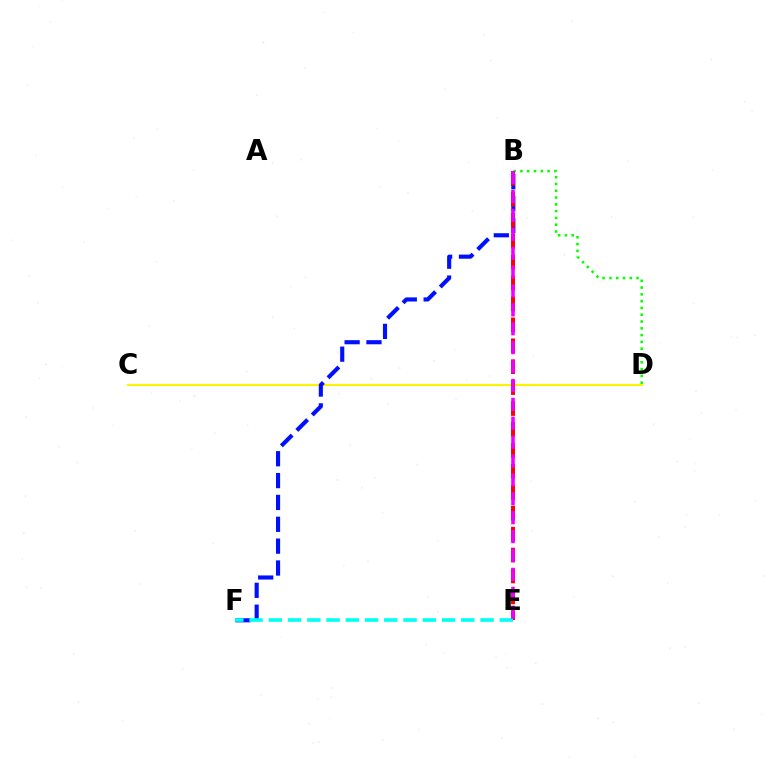{('B', 'D'): [{'color': '#08ff00', 'line_style': 'dotted', 'thickness': 1.85}], ('C', 'D'): [{'color': '#fcf500', 'line_style': 'solid', 'thickness': 1.51}], ('B', 'F'): [{'color': '#0010ff', 'line_style': 'dashed', 'thickness': 2.97}], ('B', 'E'): [{'color': '#ff0000', 'line_style': 'dashed', 'thickness': 2.84}, {'color': '#ee00ff', 'line_style': 'dashed', 'thickness': 2.57}], ('E', 'F'): [{'color': '#00fff6', 'line_style': 'dashed', 'thickness': 2.61}]}